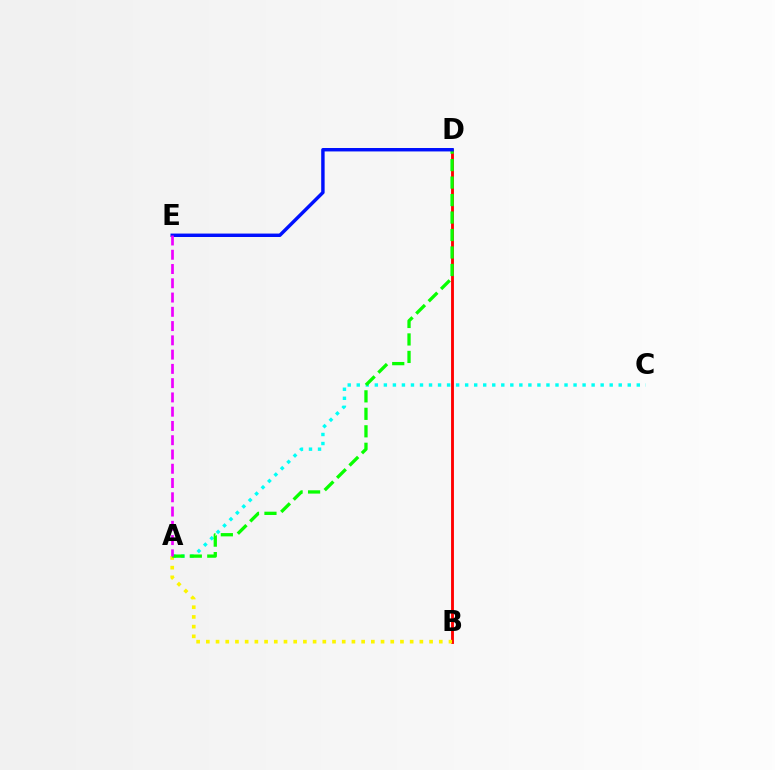{('A', 'C'): [{'color': '#00fff6', 'line_style': 'dotted', 'thickness': 2.45}], ('B', 'D'): [{'color': '#ff0000', 'line_style': 'solid', 'thickness': 2.06}], ('A', 'B'): [{'color': '#fcf500', 'line_style': 'dotted', 'thickness': 2.64}], ('A', 'D'): [{'color': '#08ff00', 'line_style': 'dashed', 'thickness': 2.37}], ('D', 'E'): [{'color': '#0010ff', 'line_style': 'solid', 'thickness': 2.47}], ('A', 'E'): [{'color': '#ee00ff', 'line_style': 'dashed', 'thickness': 1.94}]}